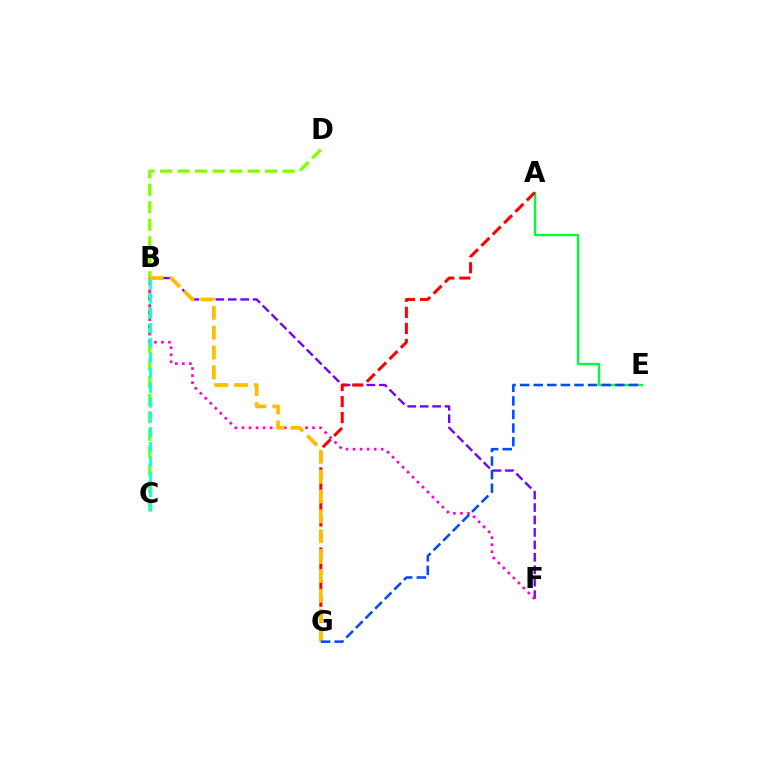{('B', 'F'): [{'color': '#7200ff', 'line_style': 'dashed', 'thickness': 1.69}, {'color': '#ff00cf', 'line_style': 'dotted', 'thickness': 1.92}], ('C', 'D'): [{'color': '#84ff00', 'line_style': 'dashed', 'thickness': 2.38}], ('A', 'E'): [{'color': '#00ff39', 'line_style': 'solid', 'thickness': 1.68}], ('B', 'C'): [{'color': '#00fff6', 'line_style': 'dashed', 'thickness': 2.02}], ('A', 'G'): [{'color': '#ff0000', 'line_style': 'dashed', 'thickness': 2.18}], ('B', 'G'): [{'color': '#ffbd00', 'line_style': 'dashed', 'thickness': 2.7}], ('E', 'G'): [{'color': '#004bff', 'line_style': 'dashed', 'thickness': 1.85}]}